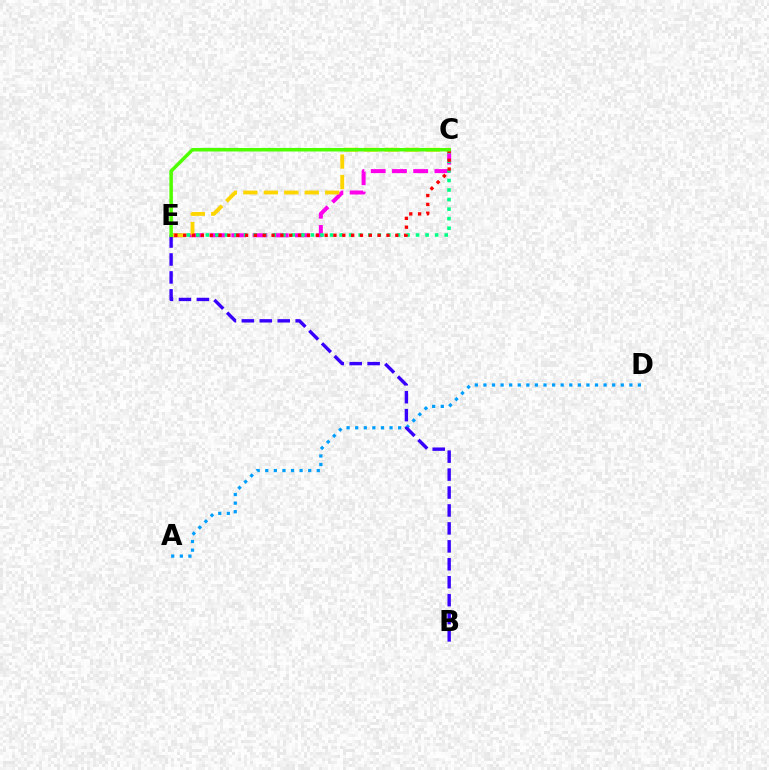{('C', 'E'): [{'color': '#ff00ed', 'line_style': 'dashed', 'thickness': 2.88}, {'color': '#00ff86', 'line_style': 'dotted', 'thickness': 2.6}, {'color': '#ffd500', 'line_style': 'dashed', 'thickness': 2.78}, {'color': '#ff0000', 'line_style': 'dotted', 'thickness': 2.4}, {'color': '#4fff00', 'line_style': 'solid', 'thickness': 2.53}], ('A', 'D'): [{'color': '#009eff', 'line_style': 'dotted', 'thickness': 2.33}], ('B', 'E'): [{'color': '#3700ff', 'line_style': 'dashed', 'thickness': 2.44}]}